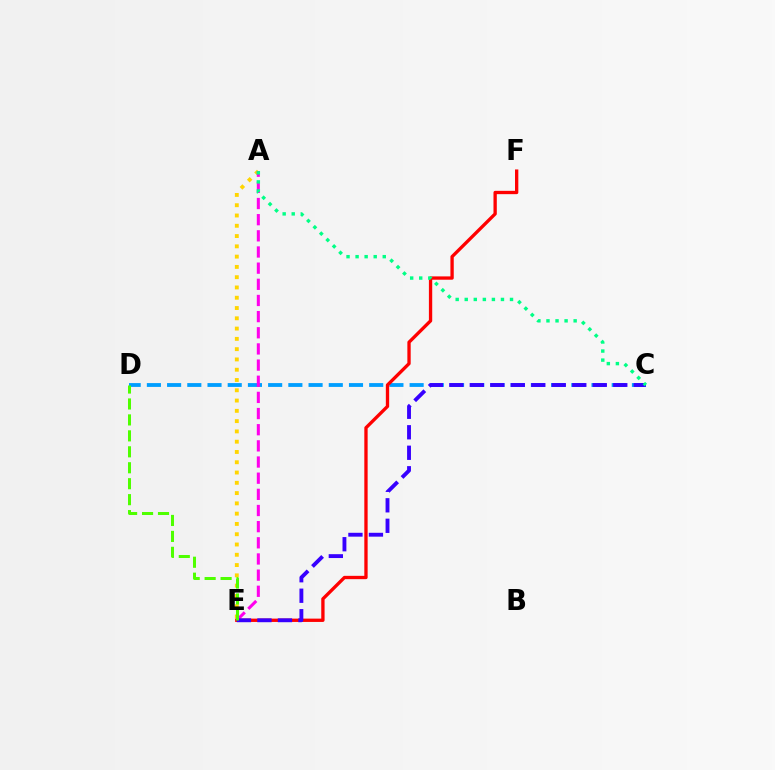{('A', 'E'): [{'color': '#ffd500', 'line_style': 'dotted', 'thickness': 2.79}, {'color': '#ff00ed', 'line_style': 'dashed', 'thickness': 2.19}], ('C', 'D'): [{'color': '#009eff', 'line_style': 'dashed', 'thickness': 2.75}], ('E', 'F'): [{'color': '#ff0000', 'line_style': 'solid', 'thickness': 2.39}], ('C', 'E'): [{'color': '#3700ff', 'line_style': 'dashed', 'thickness': 2.78}], ('D', 'E'): [{'color': '#4fff00', 'line_style': 'dashed', 'thickness': 2.17}], ('A', 'C'): [{'color': '#00ff86', 'line_style': 'dotted', 'thickness': 2.46}]}